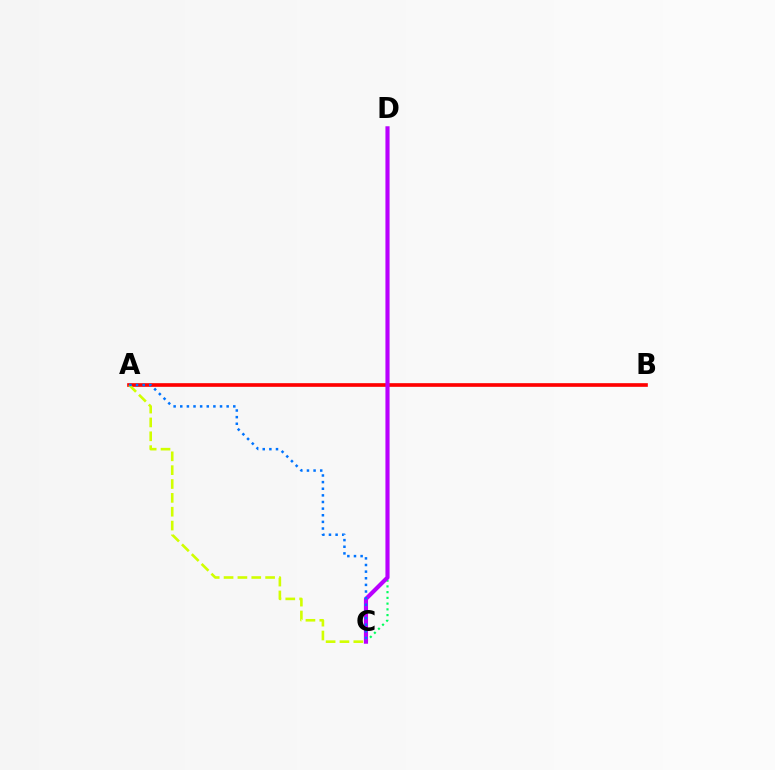{('A', 'B'): [{'color': '#ff0000', 'line_style': 'solid', 'thickness': 2.63}], ('A', 'C'): [{'color': '#d1ff00', 'line_style': 'dashed', 'thickness': 1.88}, {'color': '#0074ff', 'line_style': 'dotted', 'thickness': 1.8}], ('C', 'D'): [{'color': '#00ff5c', 'line_style': 'dotted', 'thickness': 1.56}, {'color': '#b900ff', 'line_style': 'solid', 'thickness': 2.98}]}